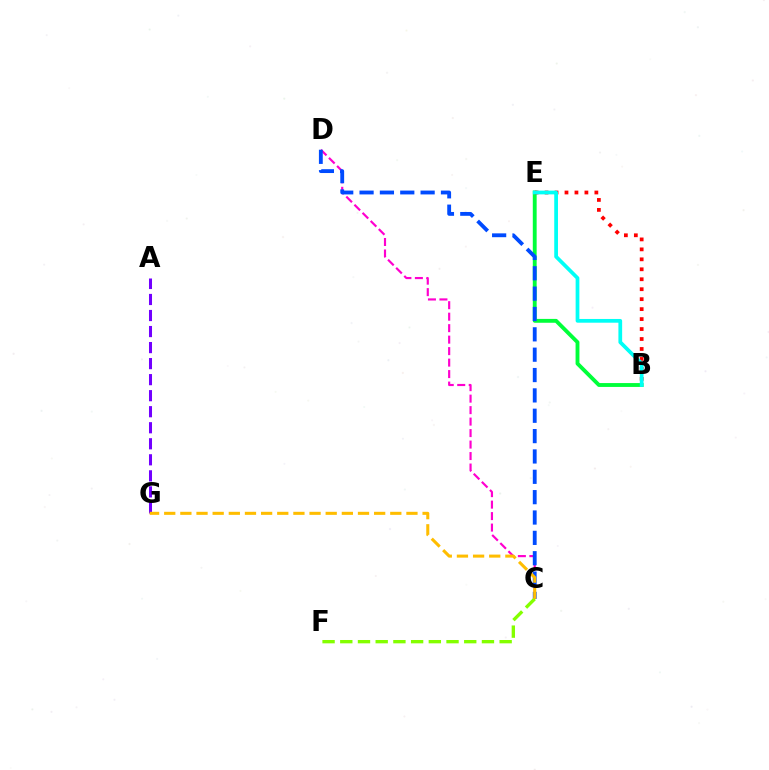{('A', 'G'): [{'color': '#7200ff', 'line_style': 'dashed', 'thickness': 2.18}], ('B', 'E'): [{'color': '#00ff39', 'line_style': 'solid', 'thickness': 2.78}, {'color': '#ff0000', 'line_style': 'dotted', 'thickness': 2.71}, {'color': '#00fff6', 'line_style': 'solid', 'thickness': 2.69}], ('C', 'D'): [{'color': '#ff00cf', 'line_style': 'dashed', 'thickness': 1.56}, {'color': '#004bff', 'line_style': 'dashed', 'thickness': 2.76}], ('C', 'F'): [{'color': '#84ff00', 'line_style': 'dashed', 'thickness': 2.41}], ('C', 'G'): [{'color': '#ffbd00', 'line_style': 'dashed', 'thickness': 2.19}]}